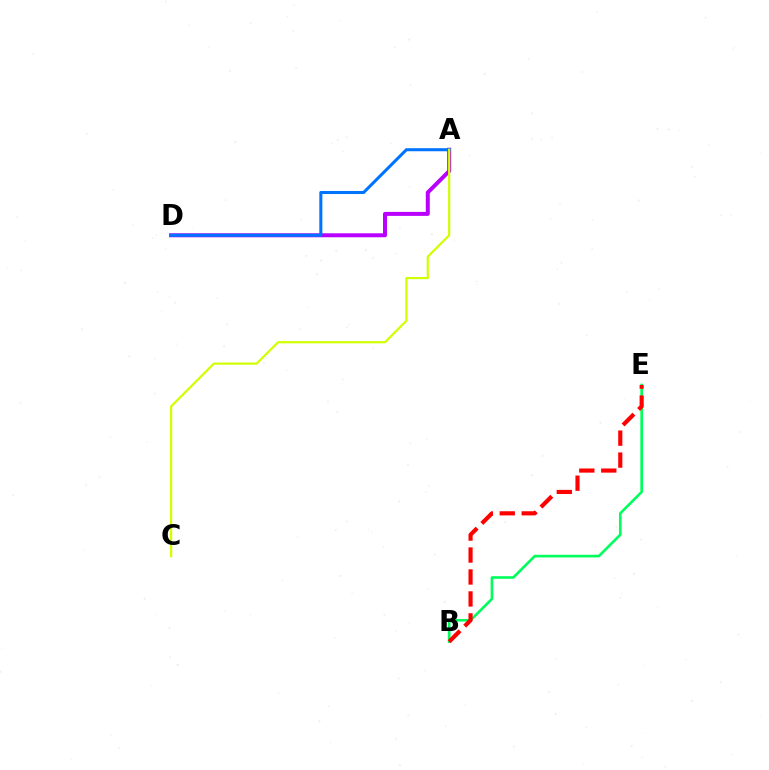{('B', 'E'): [{'color': '#00ff5c', 'line_style': 'solid', 'thickness': 1.9}, {'color': '#ff0000', 'line_style': 'dashed', 'thickness': 2.98}], ('A', 'D'): [{'color': '#b900ff', 'line_style': 'solid', 'thickness': 2.87}, {'color': '#0074ff', 'line_style': 'solid', 'thickness': 2.2}], ('A', 'C'): [{'color': '#d1ff00', 'line_style': 'solid', 'thickness': 1.59}]}